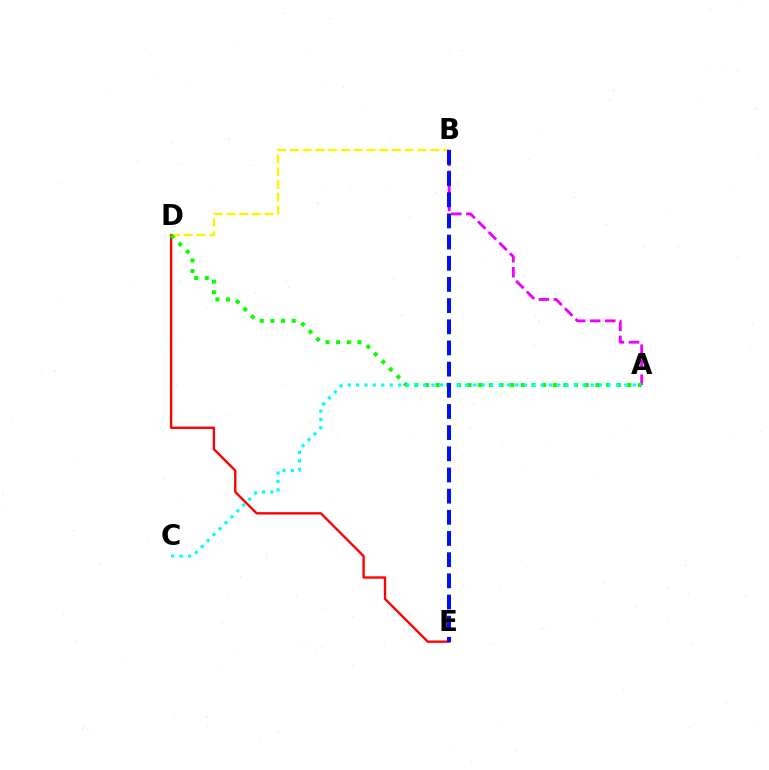{('B', 'D'): [{'color': '#fcf500', 'line_style': 'dashed', 'thickness': 1.73}], ('A', 'B'): [{'color': '#ee00ff', 'line_style': 'dashed', 'thickness': 2.05}], ('D', 'E'): [{'color': '#ff0000', 'line_style': 'solid', 'thickness': 1.7}], ('A', 'D'): [{'color': '#08ff00', 'line_style': 'dotted', 'thickness': 2.89}], ('A', 'C'): [{'color': '#00fff6', 'line_style': 'dotted', 'thickness': 2.28}], ('B', 'E'): [{'color': '#0010ff', 'line_style': 'dashed', 'thickness': 2.88}]}